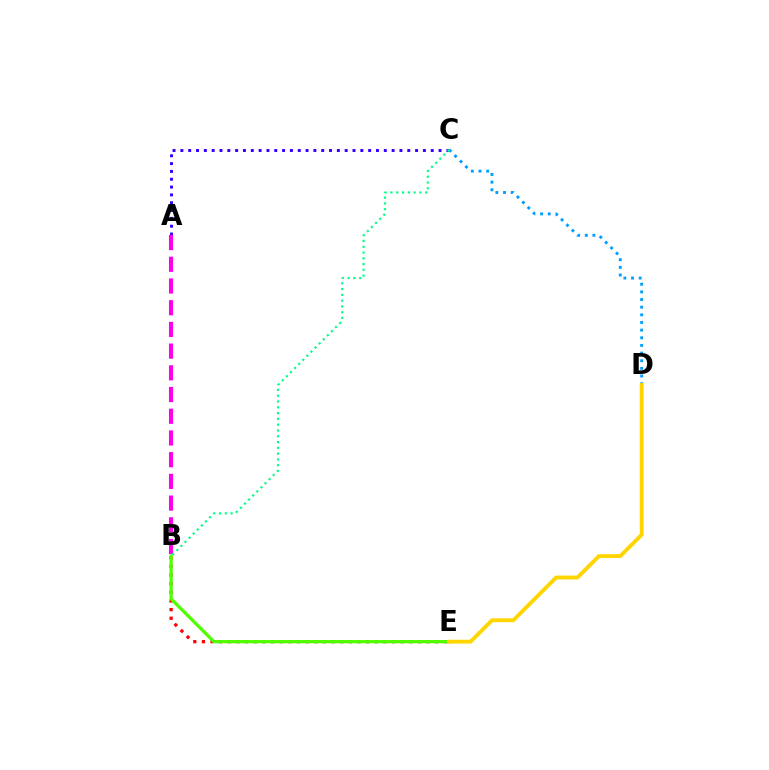{('B', 'E'): [{'color': '#ff0000', 'line_style': 'dotted', 'thickness': 2.35}, {'color': '#4fff00', 'line_style': 'solid', 'thickness': 2.34}], ('A', 'C'): [{'color': '#3700ff', 'line_style': 'dotted', 'thickness': 2.13}], ('C', 'D'): [{'color': '#009eff', 'line_style': 'dotted', 'thickness': 2.08}], ('D', 'E'): [{'color': '#ffd500', 'line_style': 'solid', 'thickness': 2.77}], ('A', 'B'): [{'color': '#ff00ed', 'line_style': 'dashed', 'thickness': 2.95}], ('B', 'C'): [{'color': '#00ff86', 'line_style': 'dotted', 'thickness': 1.57}]}